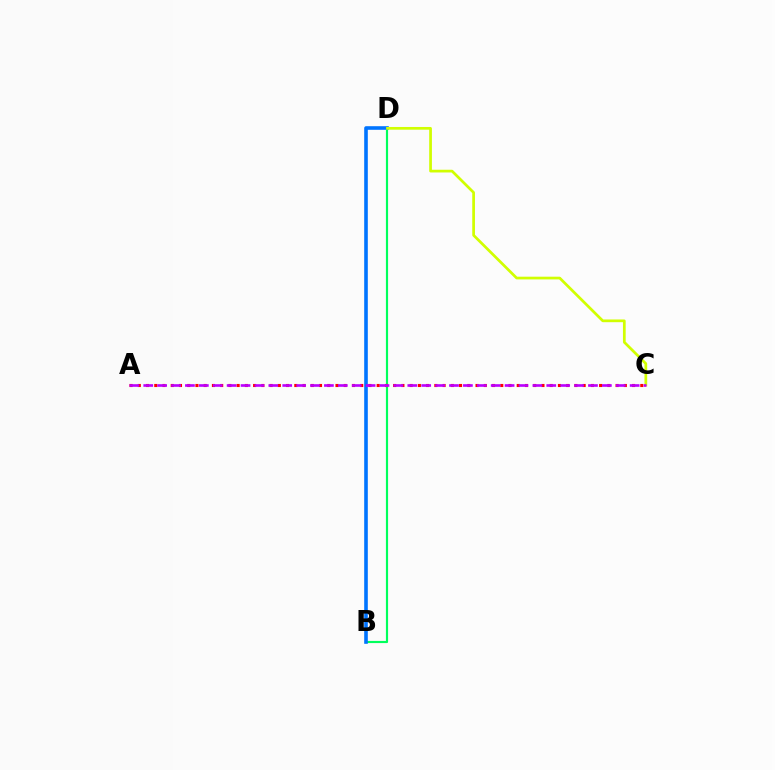{('B', 'D'): [{'color': '#00ff5c', 'line_style': 'solid', 'thickness': 1.56}, {'color': '#0074ff', 'line_style': 'solid', 'thickness': 2.59}], ('A', 'C'): [{'color': '#ff0000', 'line_style': 'dotted', 'thickness': 2.24}, {'color': '#b900ff', 'line_style': 'dashed', 'thickness': 1.89}], ('C', 'D'): [{'color': '#d1ff00', 'line_style': 'solid', 'thickness': 1.96}]}